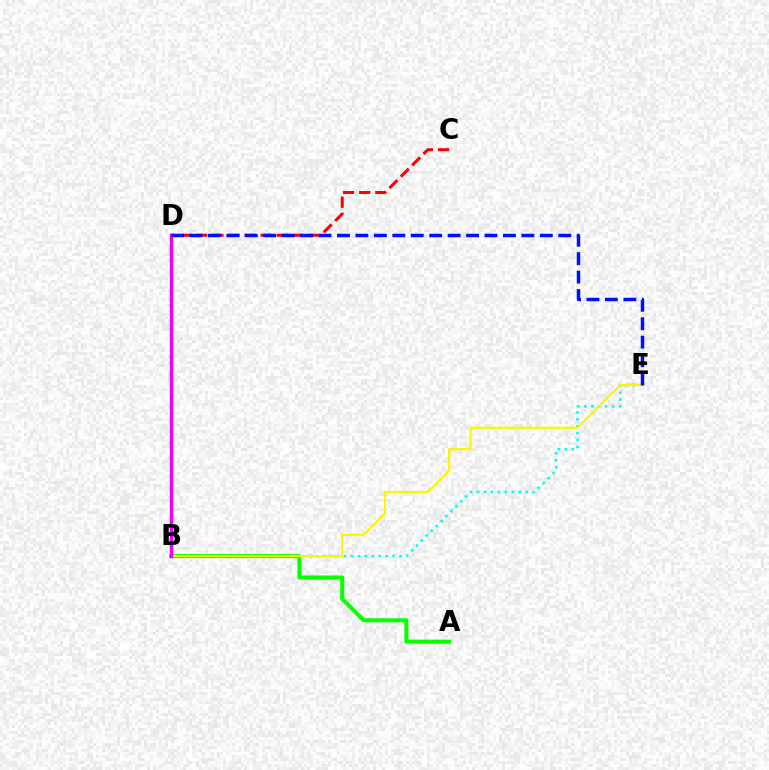{('B', 'E'): [{'color': '#00fff6', 'line_style': 'dotted', 'thickness': 1.89}, {'color': '#fcf500', 'line_style': 'solid', 'thickness': 1.57}], ('C', 'D'): [{'color': '#ff0000', 'line_style': 'dashed', 'thickness': 2.19}], ('A', 'B'): [{'color': '#08ff00', 'line_style': 'solid', 'thickness': 2.9}], ('B', 'D'): [{'color': '#ee00ff', 'line_style': 'solid', 'thickness': 2.49}], ('D', 'E'): [{'color': '#0010ff', 'line_style': 'dashed', 'thickness': 2.51}]}